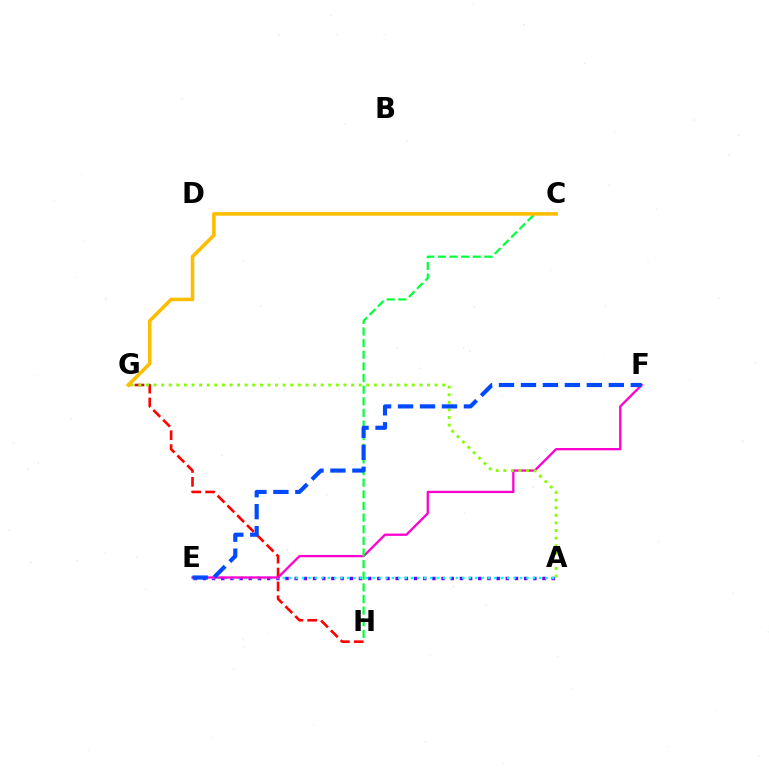{('A', 'E'): [{'color': '#7200ff', 'line_style': 'dotted', 'thickness': 2.49}, {'color': '#00fff6', 'line_style': 'dotted', 'thickness': 1.74}], ('G', 'H'): [{'color': '#ff0000', 'line_style': 'dashed', 'thickness': 1.88}], ('E', 'F'): [{'color': '#ff00cf', 'line_style': 'solid', 'thickness': 1.65}, {'color': '#004bff', 'line_style': 'dashed', 'thickness': 2.98}], ('C', 'H'): [{'color': '#00ff39', 'line_style': 'dashed', 'thickness': 1.58}], ('A', 'G'): [{'color': '#84ff00', 'line_style': 'dotted', 'thickness': 2.06}], ('C', 'G'): [{'color': '#ffbd00', 'line_style': 'solid', 'thickness': 2.56}]}